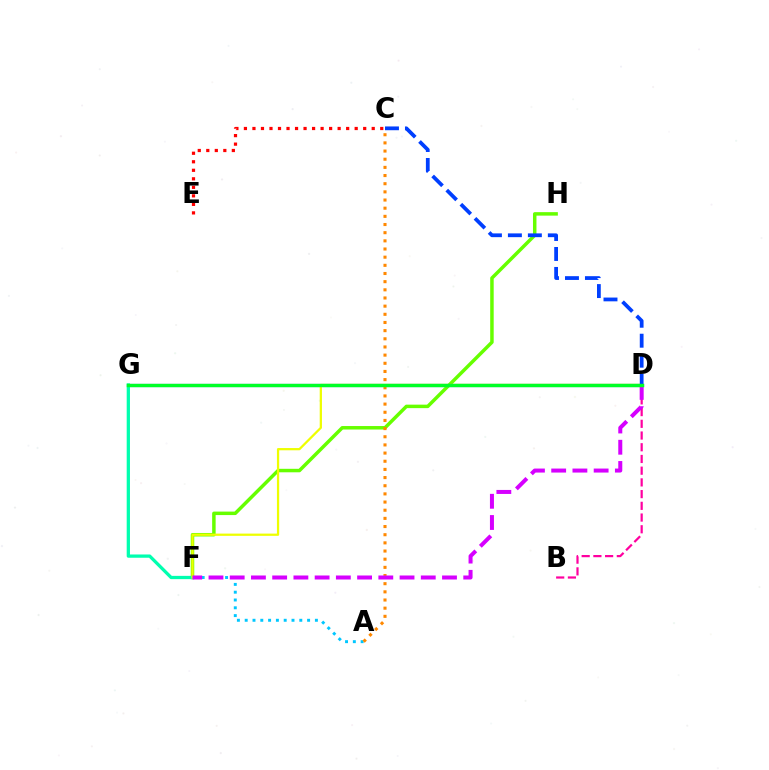{('F', 'H'): [{'color': '#66ff00', 'line_style': 'solid', 'thickness': 2.51}], ('D', 'G'): [{'color': '#4f00ff', 'line_style': 'solid', 'thickness': 2.26}, {'color': '#00ff27', 'line_style': 'solid', 'thickness': 2.44}], ('A', 'F'): [{'color': '#00c7ff', 'line_style': 'dotted', 'thickness': 2.12}], ('C', 'E'): [{'color': '#ff0000', 'line_style': 'dotted', 'thickness': 2.31}], ('B', 'D'): [{'color': '#ff00a0', 'line_style': 'dashed', 'thickness': 1.59}], ('F', 'G'): [{'color': '#00ffaf', 'line_style': 'solid', 'thickness': 2.36}], ('A', 'C'): [{'color': '#ff8800', 'line_style': 'dotted', 'thickness': 2.22}], ('D', 'F'): [{'color': '#eeff00', 'line_style': 'solid', 'thickness': 1.62}, {'color': '#d600ff', 'line_style': 'dashed', 'thickness': 2.88}], ('C', 'D'): [{'color': '#003fff', 'line_style': 'dashed', 'thickness': 2.71}]}